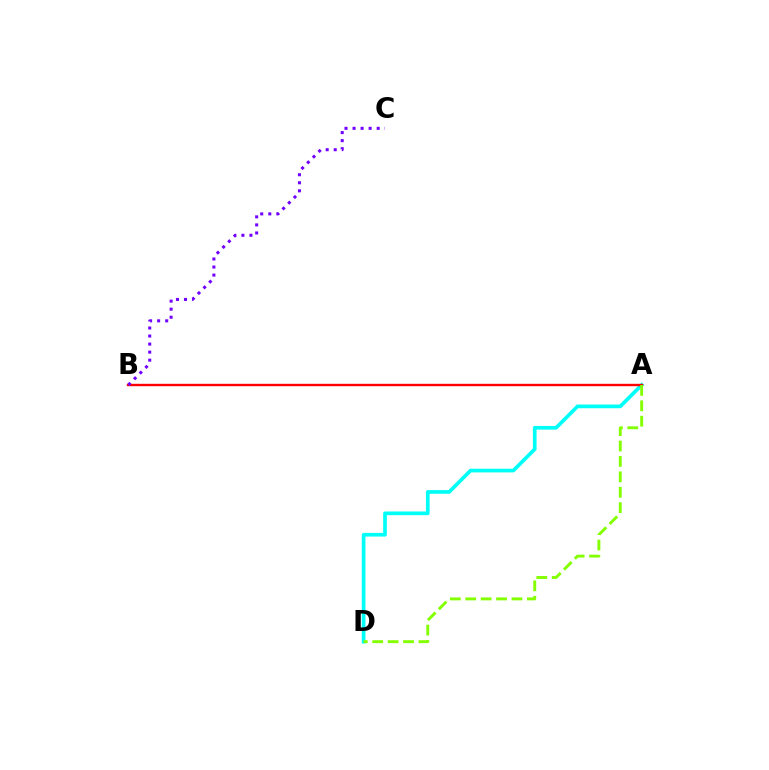{('A', 'D'): [{'color': '#00fff6', 'line_style': 'solid', 'thickness': 2.66}, {'color': '#84ff00', 'line_style': 'dashed', 'thickness': 2.09}], ('A', 'B'): [{'color': '#ff0000', 'line_style': 'solid', 'thickness': 1.72}], ('B', 'C'): [{'color': '#7200ff', 'line_style': 'dotted', 'thickness': 2.19}]}